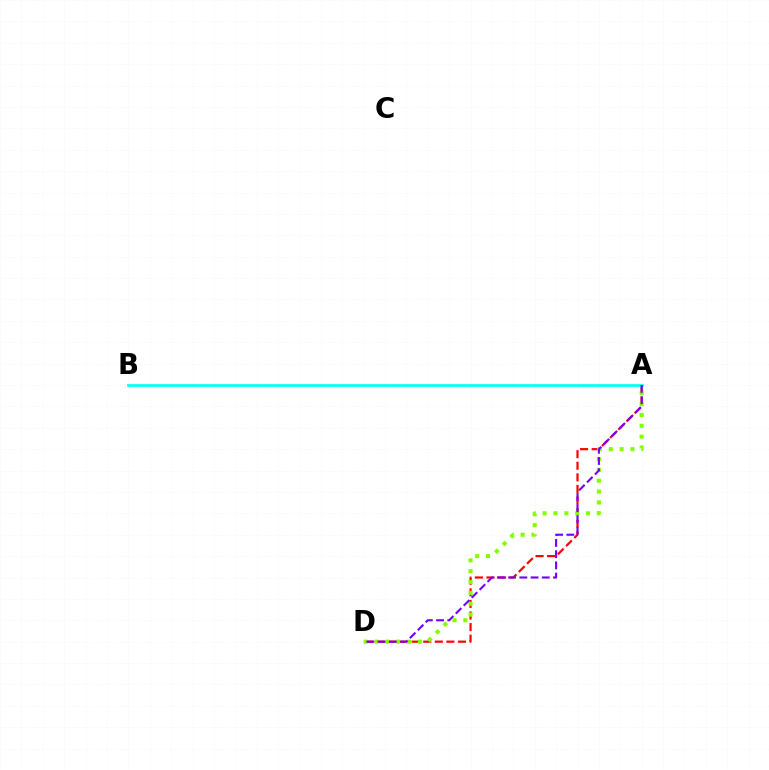{('A', 'D'): [{'color': '#ff0000', 'line_style': 'dashed', 'thickness': 1.57}, {'color': '#84ff00', 'line_style': 'dotted', 'thickness': 2.95}, {'color': '#7200ff', 'line_style': 'dashed', 'thickness': 1.52}], ('A', 'B'): [{'color': '#00fff6', 'line_style': 'solid', 'thickness': 1.95}]}